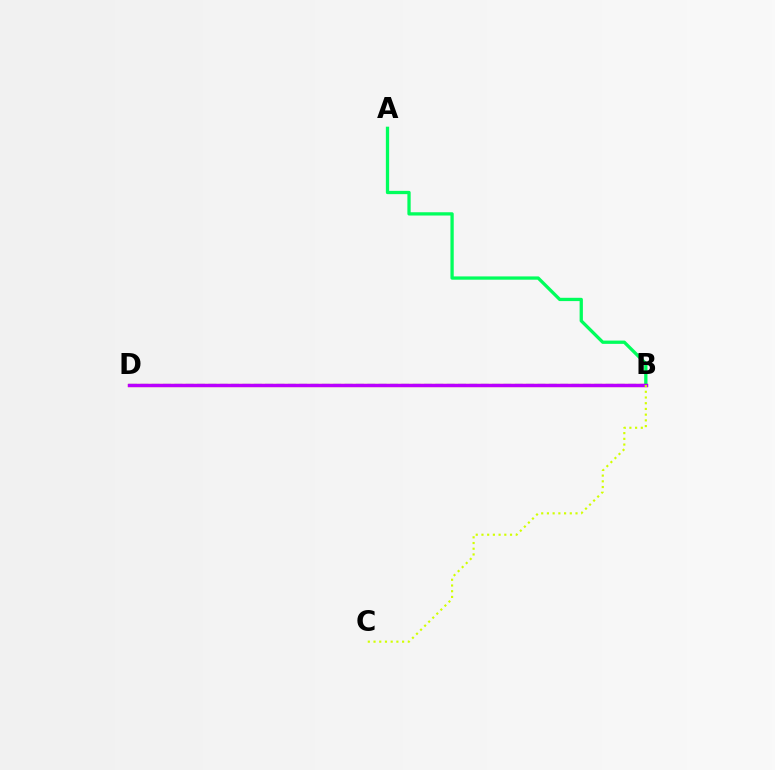{('A', 'B'): [{'color': '#00ff5c', 'line_style': 'solid', 'thickness': 2.36}], ('B', 'D'): [{'color': '#0074ff', 'line_style': 'dashed', 'thickness': 1.54}, {'color': '#ff0000', 'line_style': 'solid', 'thickness': 2.3}, {'color': '#b900ff', 'line_style': 'solid', 'thickness': 2.36}], ('B', 'C'): [{'color': '#d1ff00', 'line_style': 'dotted', 'thickness': 1.55}]}